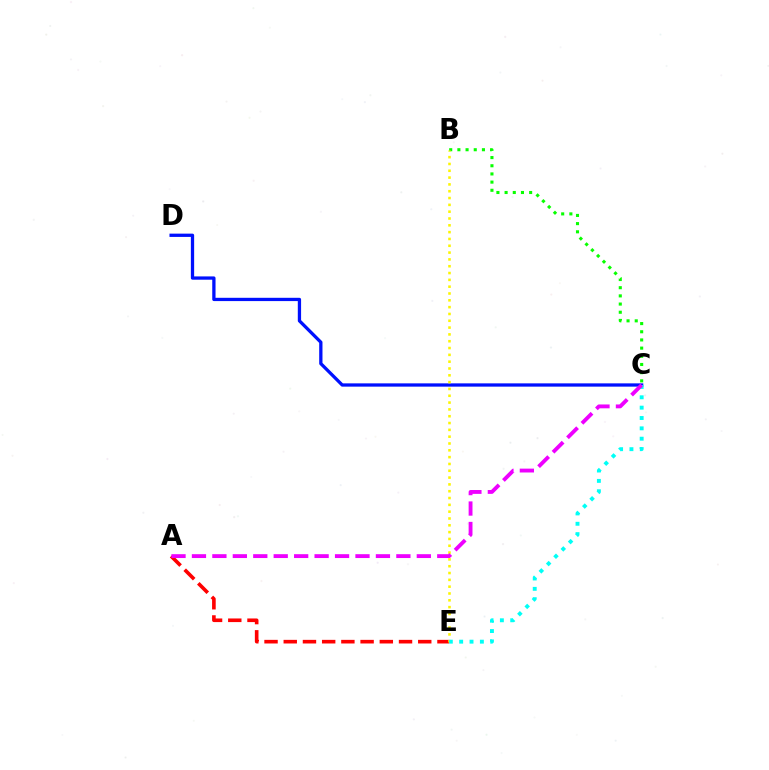{('A', 'E'): [{'color': '#ff0000', 'line_style': 'dashed', 'thickness': 2.61}], ('B', 'C'): [{'color': '#08ff00', 'line_style': 'dotted', 'thickness': 2.22}], ('C', 'D'): [{'color': '#0010ff', 'line_style': 'solid', 'thickness': 2.36}], ('B', 'E'): [{'color': '#fcf500', 'line_style': 'dotted', 'thickness': 1.85}], ('C', 'E'): [{'color': '#00fff6', 'line_style': 'dotted', 'thickness': 2.81}], ('A', 'C'): [{'color': '#ee00ff', 'line_style': 'dashed', 'thickness': 2.78}]}